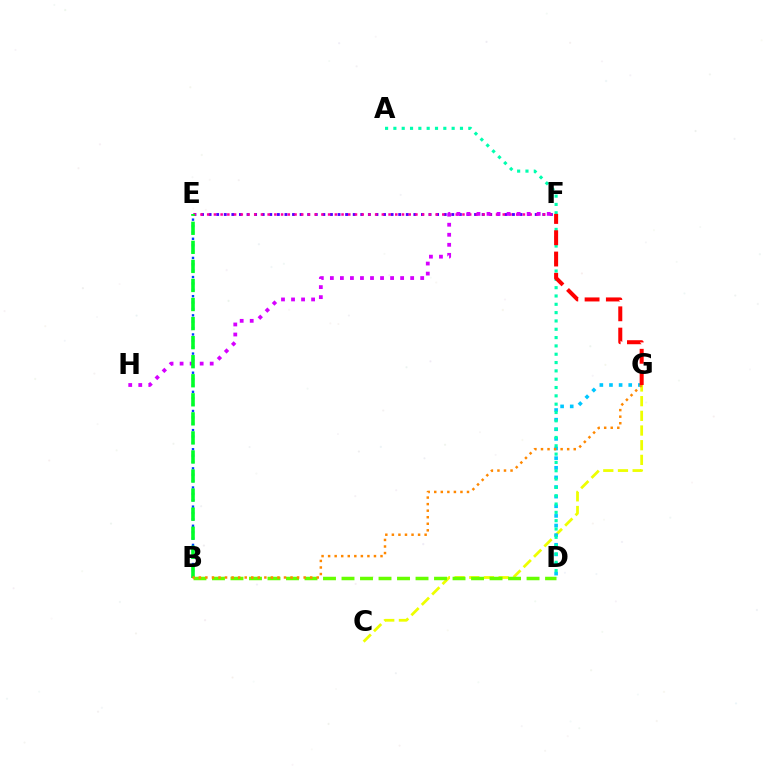{('C', 'G'): [{'color': '#eeff00', 'line_style': 'dashed', 'thickness': 1.99}], ('E', 'F'): [{'color': '#4f00ff', 'line_style': 'dotted', 'thickness': 2.06}, {'color': '#ff00a0', 'line_style': 'dotted', 'thickness': 1.83}], ('B', 'E'): [{'color': '#003fff', 'line_style': 'dotted', 'thickness': 1.73}, {'color': '#00ff27', 'line_style': 'dashed', 'thickness': 2.59}], ('D', 'G'): [{'color': '#00c7ff', 'line_style': 'dotted', 'thickness': 2.61}], ('F', 'H'): [{'color': '#d600ff', 'line_style': 'dotted', 'thickness': 2.73}], ('A', 'D'): [{'color': '#00ffaf', 'line_style': 'dotted', 'thickness': 2.26}], ('B', 'D'): [{'color': '#66ff00', 'line_style': 'dashed', 'thickness': 2.51}], ('B', 'G'): [{'color': '#ff8800', 'line_style': 'dotted', 'thickness': 1.78}], ('F', 'G'): [{'color': '#ff0000', 'line_style': 'dashed', 'thickness': 2.89}]}